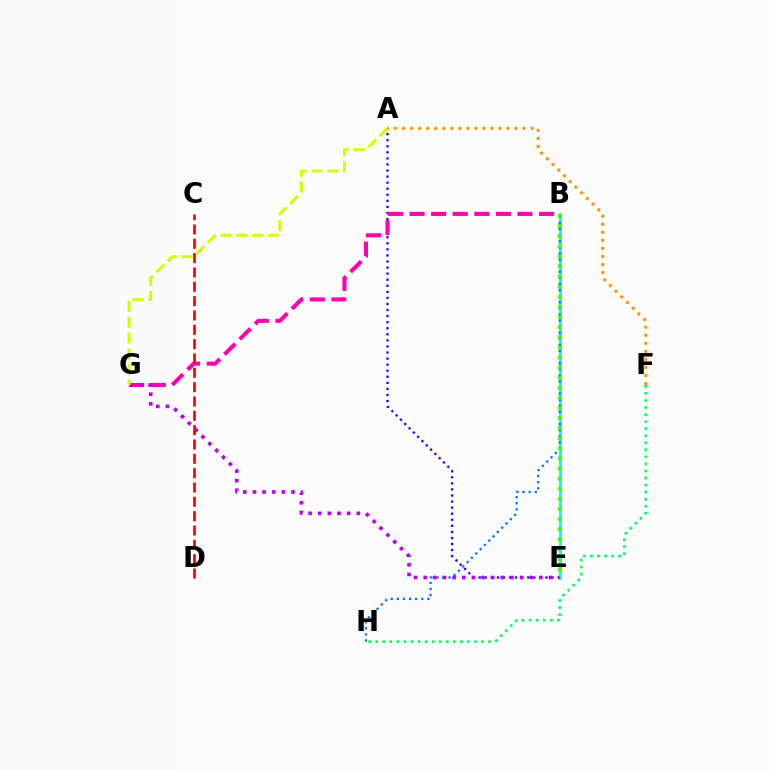{('A', 'E'): [{'color': '#2500ff', 'line_style': 'dotted', 'thickness': 1.65}], ('B', 'G'): [{'color': '#ff00ac', 'line_style': 'dashed', 'thickness': 2.93}], ('B', 'E'): [{'color': '#00fff6', 'line_style': 'solid', 'thickness': 2.09}, {'color': '#3dff00', 'line_style': 'dotted', 'thickness': 2.75}], ('B', 'H'): [{'color': '#0074ff', 'line_style': 'dotted', 'thickness': 1.66}], ('E', 'G'): [{'color': '#b900ff', 'line_style': 'dotted', 'thickness': 2.62}], ('C', 'D'): [{'color': '#ff0000', 'line_style': 'dashed', 'thickness': 1.95}], ('A', 'G'): [{'color': '#d1ff00', 'line_style': 'dashed', 'thickness': 2.15}], ('A', 'F'): [{'color': '#ff9400', 'line_style': 'dotted', 'thickness': 2.19}], ('F', 'H'): [{'color': '#00ff5c', 'line_style': 'dotted', 'thickness': 1.92}]}